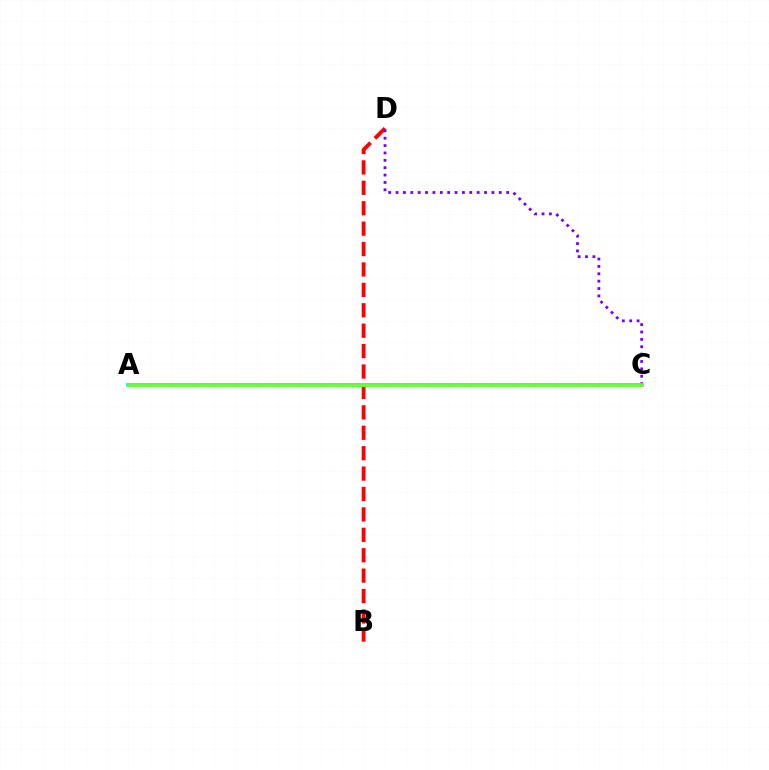{('B', 'D'): [{'color': '#ff0000', 'line_style': 'dashed', 'thickness': 2.77}], ('C', 'D'): [{'color': '#7200ff', 'line_style': 'dotted', 'thickness': 2.0}], ('A', 'C'): [{'color': '#00fff6', 'line_style': 'solid', 'thickness': 2.79}, {'color': '#84ff00', 'line_style': 'solid', 'thickness': 1.8}]}